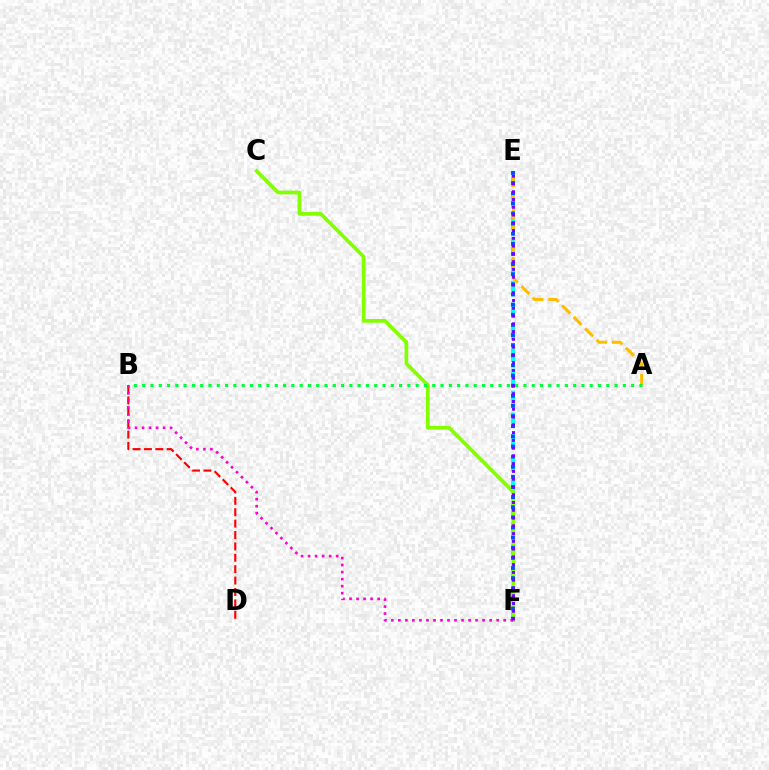{('E', 'F'): [{'color': '#00fff6', 'line_style': 'dashed', 'thickness': 2.98}, {'color': '#004bff', 'line_style': 'dotted', 'thickness': 2.75}, {'color': '#7200ff', 'line_style': 'dotted', 'thickness': 2.11}], ('A', 'E'): [{'color': '#ffbd00', 'line_style': 'dashed', 'thickness': 2.21}], ('B', 'D'): [{'color': '#ff0000', 'line_style': 'dashed', 'thickness': 1.55}], ('C', 'F'): [{'color': '#84ff00', 'line_style': 'solid', 'thickness': 2.67}], ('A', 'B'): [{'color': '#00ff39', 'line_style': 'dotted', 'thickness': 2.25}], ('B', 'F'): [{'color': '#ff00cf', 'line_style': 'dotted', 'thickness': 1.91}]}